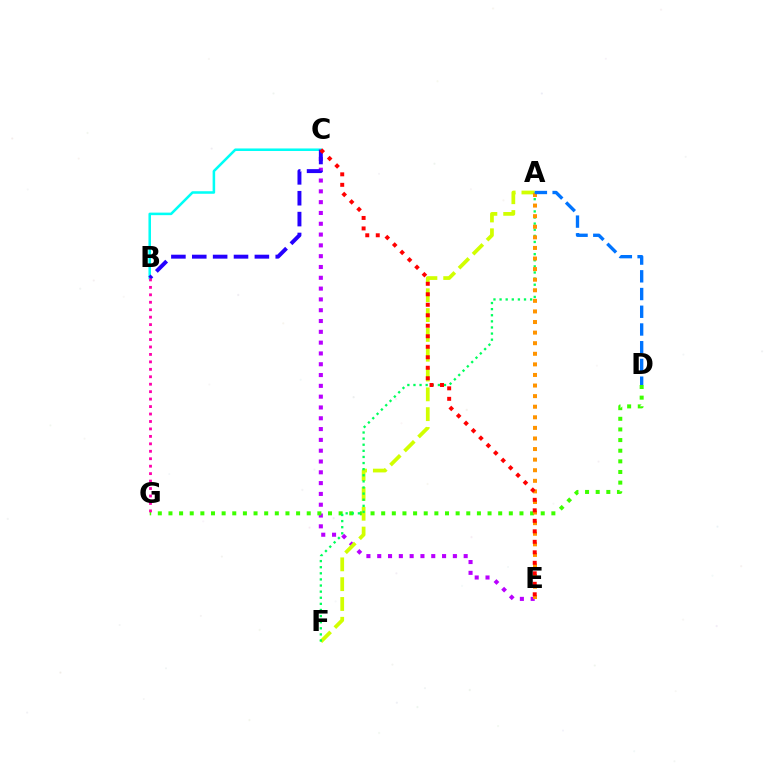{('B', 'C'): [{'color': '#00fff6', 'line_style': 'solid', 'thickness': 1.83}, {'color': '#2500ff', 'line_style': 'dashed', 'thickness': 2.84}], ('C', 'E'): [{'color': '#b900ff', 'line_style': 'dotted', 'thickness': 2.94}, {'color': '#ff0000', 'line_style': 'dotted', 'thickness': 2.85}], ('D', 'G'): [{'color': '#3dff00', 'line_style': 'dotted', 'thickness': 2.89}], ('A', 'F'): [{'color': '#d1ff00', 'line_style': 'dashed', 'thickness': 2.69}, {'color': '#00ff5c', 'line_style': 'dotted', 'thickness': 1.66}], ('B', 'G'): [{'color': '#ff00ac', 'line_style': 'dotted', 'thickness': 2.02}], ('A', 'E'): [{'color': '#ff9400', 'line_style': 'dotted', 'thickness': 2.88}], ('A', 'D'): [{'color': '#0074ff', 'line_style': 'dashed', 'thickness': 2.41}]}